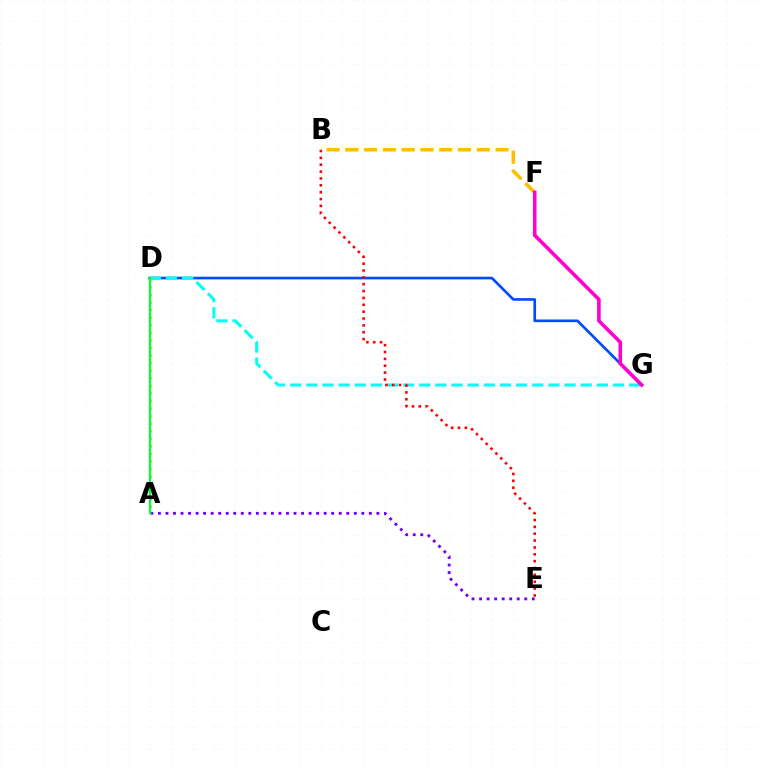{('B', 'F'): [{'color': '#ffbd00', 'line_style': 'dashed', 'thickness': 2.55}], ('D', 'G'): [{'color': '#004bff', 'line_style': 'solid', 'thickness': 1.91}, {'color': '#00fff6', 'line_style': 'dashed', 'thickness': 2.19}], ('A', 'E'): [{'color': '#7200ff', 'line_style': 'dotted', 'thickness': 2.05}], ('A', 'D'): [{'color': '#84ff00', 'line_style': 'dotted', 'thickness': 2.06}, {'color': '#00ff39', 'line_style': 'solid', 'thickness': 1.57}], ('B', 'E'): [{'color': '#ff0000', 'line_style': 'dotted', 'thickness': 1.86}], ('F', 'G'): [{'color': '#ff00cf', 'line_style': 'solid', 'thickness': 2.58}]}